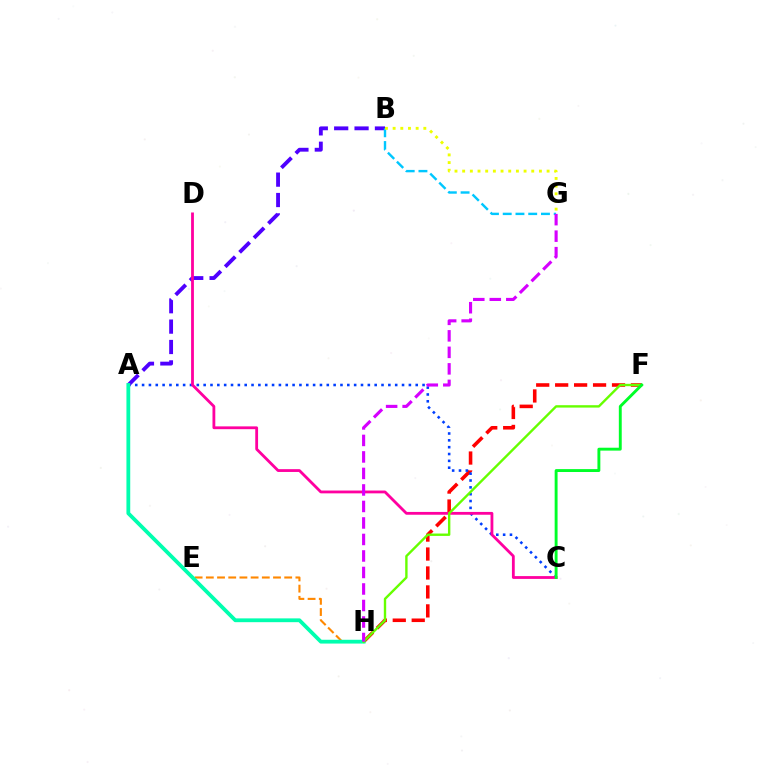{('F', 'H'): [{'color': '#ff0000', 'line_style': 'dashed', 'thickness': 2.57}, {'color': '#66ff00', 'line_style': 'solid', 'thickness': 1.72}], ('A', 'C'): [{'color': '#003fff', 'line_style': 'dotted', 'thickness': 1.86}], ('A', 'B'): [{'color': '#4f00ff', 'line_style': 'dashed', 'thickness': 2.77}], ('C', 'D'): [{'color': '#ff00a0', 'line_style': 'solid', 'thickness': 2.02}], ('B', 'G'): [{'color': '#00c7ff', 'line_style': 'dashed', 'thickness': 1.73}, {'color': '#eeff00', 'line_style': 'dotted', 'thickness': 2.09}], ('E', 'H'): [{'color': '#ff8800', 'line_style': 'dashed', 'thickness': 1.52}], ('A', 'H'): [{'color': '#00ffaf', 'line_style': 'solid', 'thickness': 2.73}], ('G', 'H'): [{'color': '#d600ff', 'line_style': 'dashed', 'thickness': 2.24}], ('C', 'F'): [{'color': '#00ff27', 'line_style': 'solid', 'thickness': 2.09}]}